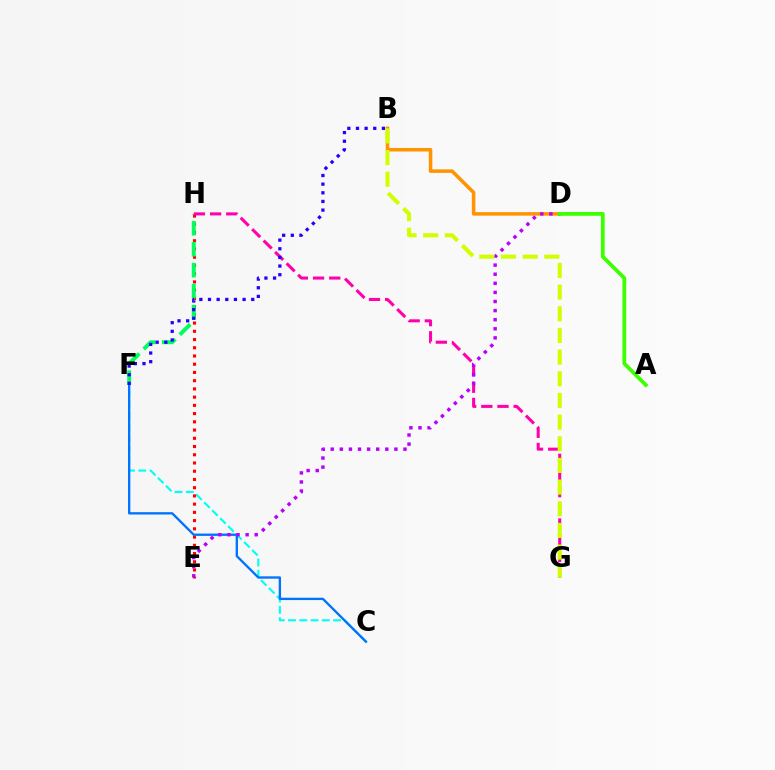{('C', 'F'): [{'color': '#00fff6', 'line_style': 'dashed', 'thickness': 1.53}, {'color': '#0074ff', 'line_style': 'solid', 'thickness': 1.69}], ('E', 'H'): [{'color': '#ff0000', 'line_style': 'dotted', 'thickness': 2.24}], ('B', 'D'): [{'color': '#ff9400', 'line_style': 'solid', 'thickness': 2.54}], ('F', 'H'): [{'color': '#00ff5c', 'line_style': 'dashed', 'thickness': 2.85}], ('G', 'H'): [{'color': '#ff00ac', 'line_style': 'dashed', 'thickness': 2.2}], ('D', 'E'): [{'color': '#b900ff', 'line_style': 'dotted', 'thickness': 2.47}], ('B', 'G'): [{'color': '#d1ff00', 'line_style': 'dashed', 'thickness': 2.94}], ('A', 'D'): [{'color': '#3dff00', 'line_style': 'solid', 'thickness': 2.72}], ('B', 'F'): [{'color': '#2500ff', 'line_style': 'dotted', 'thickness': 2.35}]}